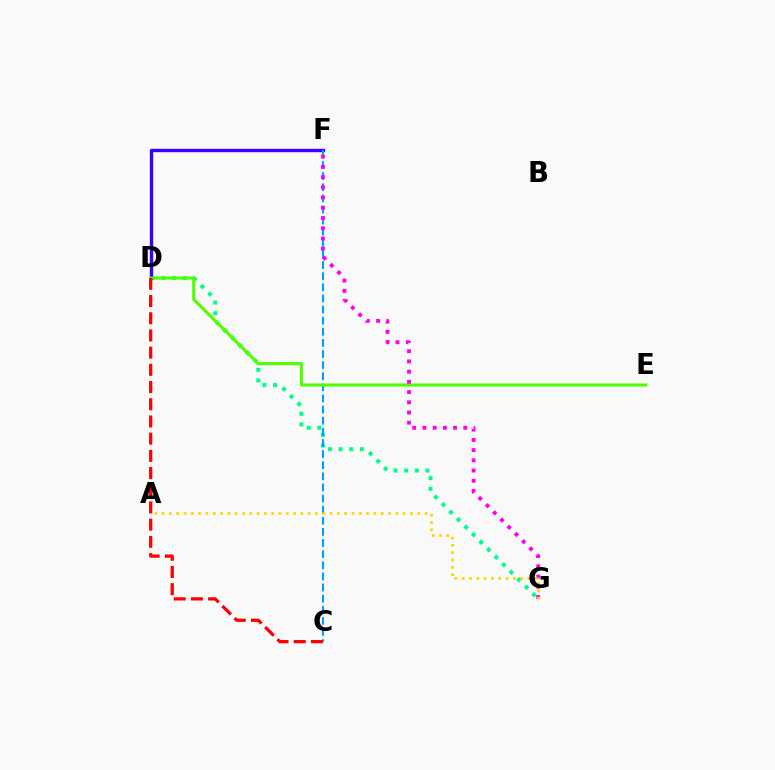{('D', 'G'): [{'color': '#00ff86', 'line_style': 'dotted', 'thickness': 2.89}], ('D', 'F'): [{'color': '#3700ff', 'line_style': 'solid', 'thickness': 2.43}], ('C', 'F'): [{'color': '#009eff', 'line_style': 'dashed', 'thickness': 1.51}], ('D', 'E'): [{'color': '#4fff00', 'line_style': 'solid', 'thickness': 2.23}], ('F', 'G'): [{'color': '#ff00ed', 'line_style': 'dotted', 'thickness': 2.78}], ('A', 'G'): [{'color': '#ffd500', 'line_style': 'dotted', 'thickness': 1.98}], ('C', 'D'): [{'color': '#ff0000', 'line_style': 'dashed', 'thickness': 2.34}]}